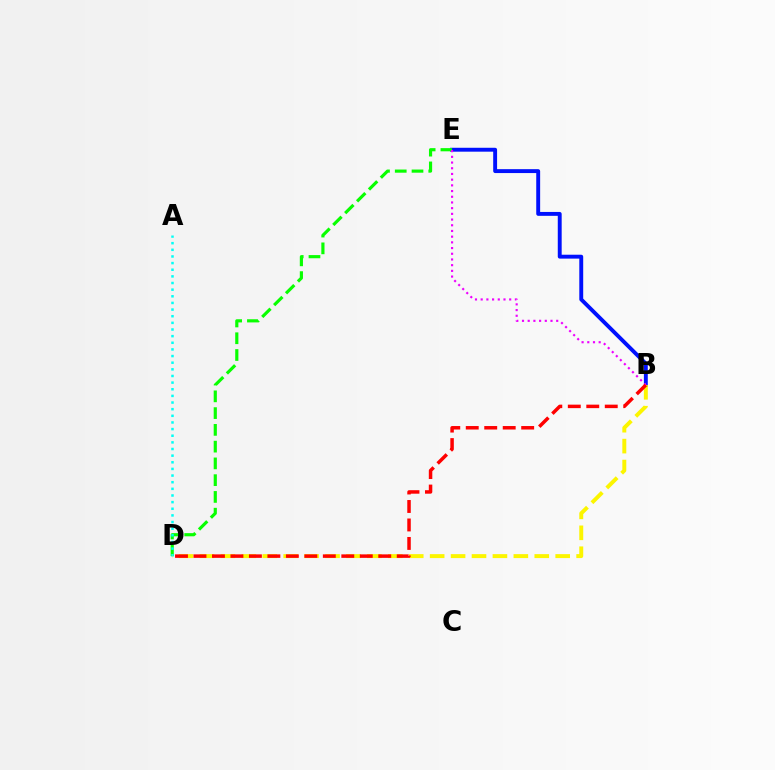{('B', 'E'): [{'color': '#0010ff', 'line_style': 'solid', 'thickness': 2.81}, {'color': '#ee00ff', 'line_style': 'dotted', 'thickness': 1.55}], ('D', 'E'): [{'color': '#08ff00', 'line_style': 'dashed', 'thickness': 2.28}], ('A', 'D'): [{'color': '#00fff6', 'line_style': 'dotted', 'thickness': 1.8}], ('B', 'D'): [{'color': '#fcf500', 'line_style': 'dashed', 'thickness': 2.84}, {'color': '#ff0000', 'line_style': 'dashed', 'thickness': 2.51}]}